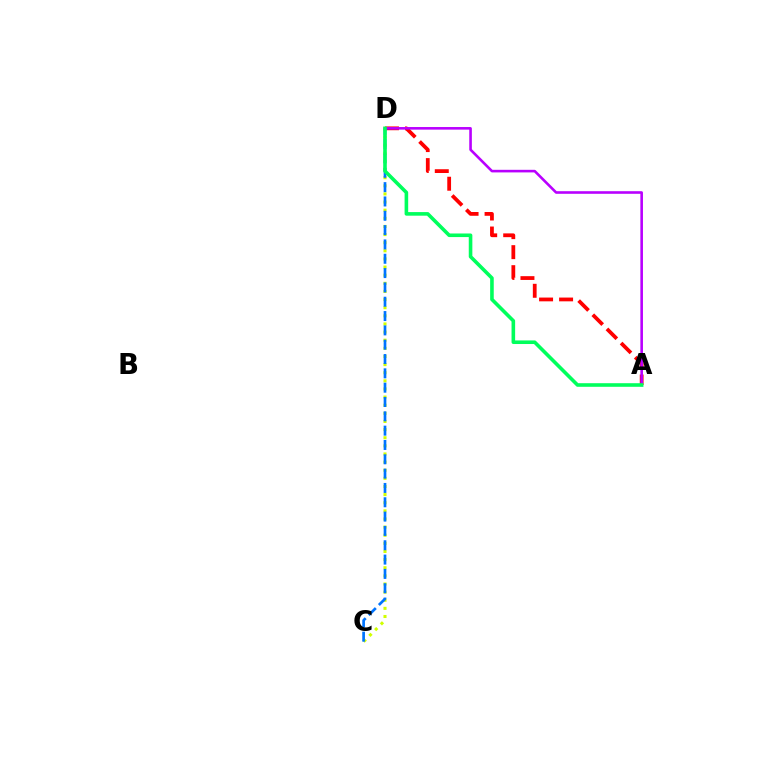{('C', 'D'): [{'color': '#d1ff00', 'line_style': 'dotted', 'thickness': 2.21}, {'color': '#0074ff', 'line_style': 'dashed', 'thickness': 1.95}], ('A', 'D'): [{'color': '#ff0000', 'line_style': 'dashed', 'thickness': 2.72}, {'color': '#b900ff', 'line_style': 'solid', 'thickness': 1.87}, {'color': '#00ff5c', 'line_style': 'solid', 'thickness': 2.59}]}